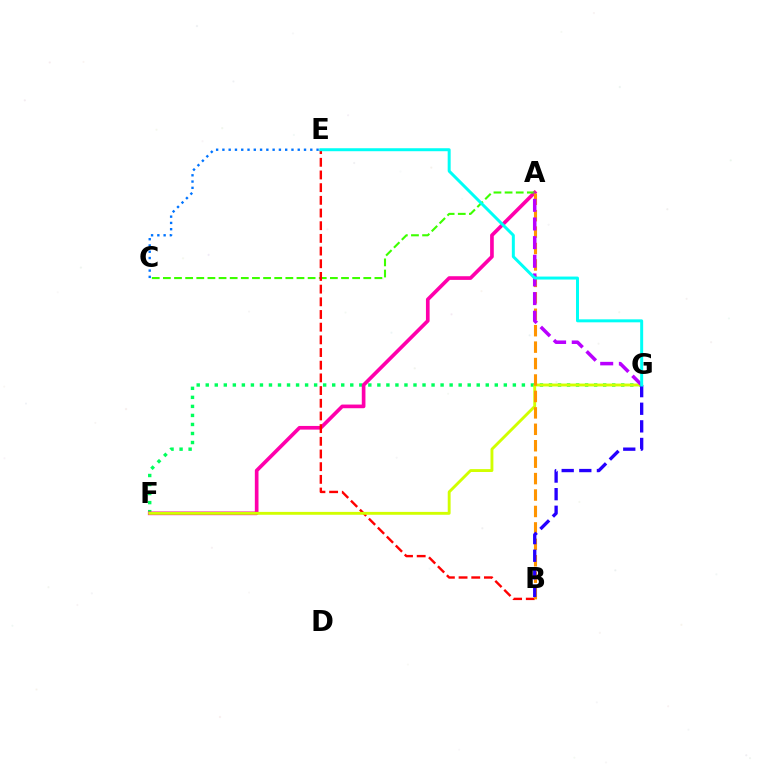{('F', 'G'): [{'color': '#00ff5c', 'line_style': 'dotted', 'thickness': 2.45}, {'color': '#d1ff00', 'line_style': 'solid', 'thickness': 2.07}], ('A', 'F'): [{'color': '#ff00ac', 'line_style': 'solid', 'thickness': 2.64}], ('A', 'C'): [{'color': '#3dff00', 'line_style': 'dashed', 'thickness': 1.51}], ('B', 'E'): [{'color': '#ff0000', 'line_style': 'dashed', 'thickness': 1.72}], ('A', 'B'): [{'color': '#ff9400', 'line_style': 'dashed', 'thickness': 2.23}], ('A', 'G'): [{'color': '#b900ff', 'line_style': 'dashed', 'thickness': 2.53}], ('B', 'G'): [{'color': '#2500ff', 'line_style': 'dashed', 'thickness': 2.39}], ('E', 'G'): [{'color': '#00fff6', 'line_style': 'solid', 'thickness': 2.15}], ('C', 'E'): [{'color': '#0074ff', 'line_style': 'dotted', 'thickness': 1.71}]}